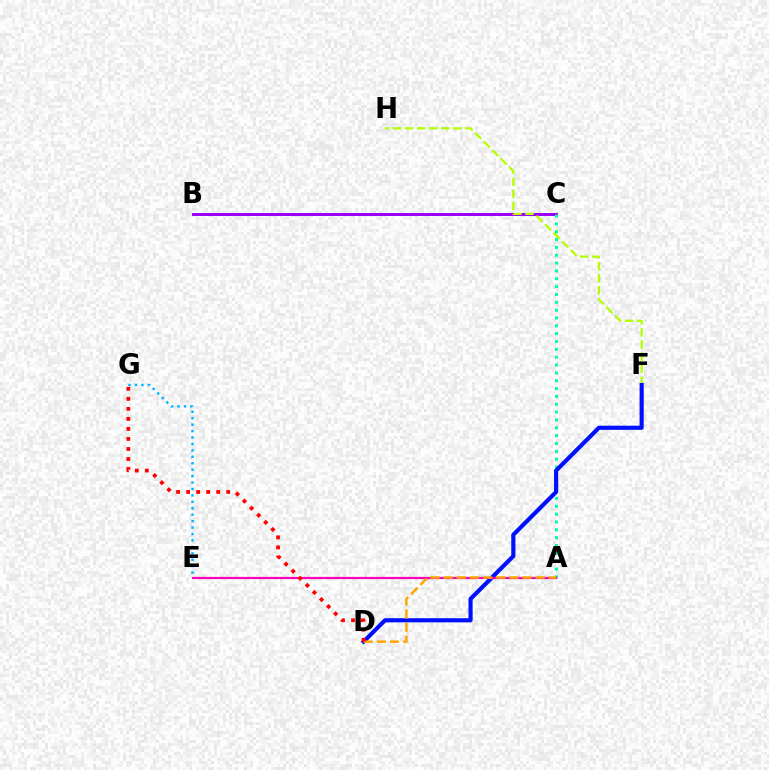{('B', 'C'): [{'color': '#9b00ff', 'line_style': 'solid', 'thickness': 2.13}], ('A', 'E'): [{'color': '#08ff00', 'line_style': 'dotted', 'thickness': 1.51}, {'color': '#ff00bd', 'line_style': 'solid', 'thickness': 1.59}], ('E', 'G'): [{'color': '#00b5ff', 'line_style': 'dotted', 'thickness': 1.75}], ('F', 'H'): [{'color': '#b3ff00', 'line_style': 'dashed', 'thickness': 1.64}], ('A', 'C'): [{'color': '#00ff9d', 'line_style': 'dotted', 'thickness': 2.13}], ('D', 'F'): [{'color': '#0010ff', 'line_style': 'solid', 'thickness': 2.99}], ('A', 'D'): [{'color': '#ffa500', 'line_style': 'dashed', 'thickness': 1.79}], ('D', 'G'): [{'color': '#ff0000', 'line_style': 'dotted', 'thickness': 2.72}]}